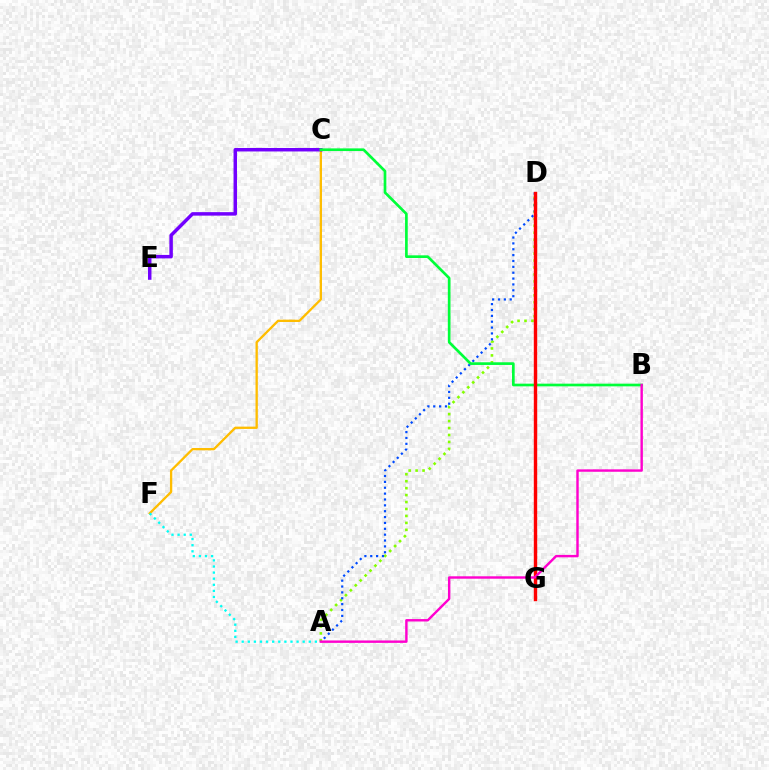{('C', 'F'): [{'color': '#ffbd00', 'line_style': 'solid', 'thickness': 1.67}], ('A', 'D'): [{'color': '#84ff00', 'line_style': 'dotted', 'thickness': 1.89}, {'color': '#004bff', 'line_style': 'dotted', 'thickness': 1.59}], ('A', 'F'): [{'color': '#00fff6', 'line_style': 'dotted', 'thickness': 1.66}], ('C', 'E'): [{'color': '#7200ff', 'line_style': 'solid', 'thickness': 2.5}], ('B', 'C'): [{'color': '#00ff39', 'line_style': 'solid', 'thickness': 1.93}], ('D', 'G'): [{'color': '#ff0000', 'line_style': 'solid', 'thickness': 2.45}], ('A', 'B'): [{'color': '#ff00cf', 'line_style': 'solid', 'thickness': 1.74}]}